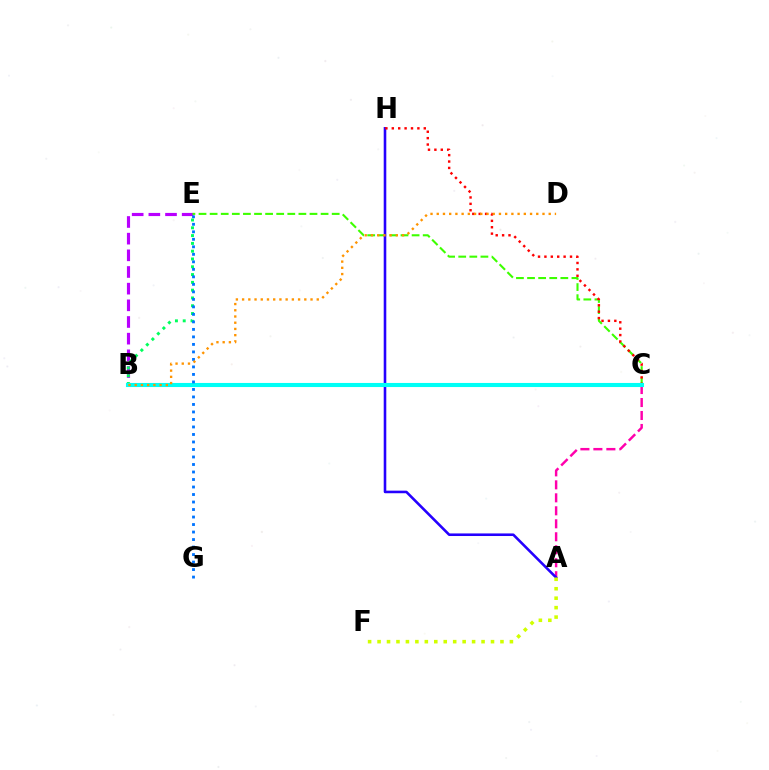{('A', 'C'): [{'color': '#ff00ac', 'line_style': 'dashed', 'thickness': 1.76}], ('B', 'E'): [{'color': '#b900ff', 'line_style': 'dashed', 'thickness': 2.26}, {'color': '#00ff5c', 'line_style': 'dotted', 'thickness': 2.12}], ('C', 'E'): [{'color': '#3dff00', 'line_style': 'dashed', 'thickness': 1.51}], ('A', 'H'): [{'color': '#2500ff', 'line_style': 'solid', 'thickness': 1.86}], ('A', 'F'): [{'color': '#d1ff00', 'line_style': 'dotted', 'thickness': 2.57}], ('C', 'H'): [{'color': '#ff0000', 'line_style': 'dotted', 'thickness': 1.74}], ('B', 'C'): [{'color': '#00fff6', 'line_style': 'solid', 'thickness': 2.94}], ('E', 'G'): [{'color': '#0074ff', 'line_style': 'dotted', 'thickness': 2.04}], ('B', 'D'): [{'color': '#ff9400', 'line_style': 'dotted', 'thickness': 1.69}]}